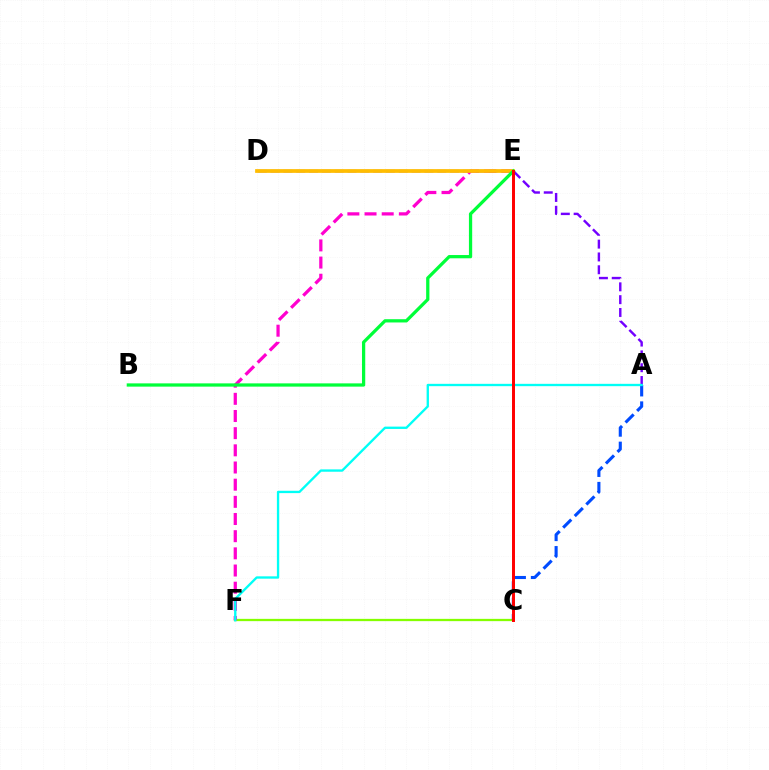{('C', 'F'): [{'color': '#84ff00', 'line_style': 'solid', 'thickness': 1.64}], ('A', 'C'): [{'color': '#004bff', 'line_style': 'dashed', 'thickness': 2.22}], ('E', 'F'): [{'color': '#ff00cf', 'line_style': 'dashed', 'thickness': 2.33}], ('A', 'D'): [{'color': '#7200ff', 'line_style': 'dashed', 'thickness': 1.74}], ('D', 'E'): [{'color': '#ffbd00', 'line_style': 'solid', 'thickness': 2.69}], ('B', 'E'): [{'color': '#00ff39', 'line_style': 'solid', 'thickness': 2.34}], ('A', 'F'): [{'color': '#00fff6', 'line_style': 'solid', 'thickness': 1.68}], ('C', 'E'): [{'color': '#ff0000', 'line_style': 'solid', 'thickness': 2.14}]}